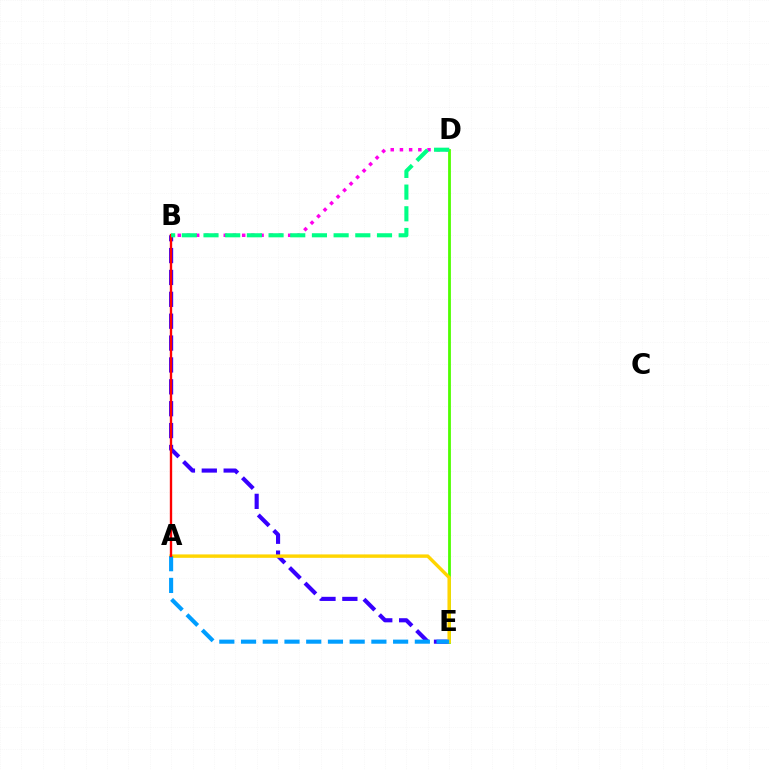{('B', 'D'): [{'color': '#ff00ed', 'line_style': 'dotted', 'thickness': 2.5}, {'color': '#00ff86', 'line_style': 'dashed', 'thickness': 2.95}], ('B', 'E'): [{'color': '#3700ff', 'line_style': 'dashed', 'thickness': 2.97}], ('D', 'E'): [{'color': '#4fff00', 'line_style': 'solid', 'thickness': 2.01}], ('A', 'E'): [{'color': '#ffd500', 'line_style': 'solid', 'thickness': 2.45}, {'color': '#009eff', 'line_style': 'dashed', 'thickness': 2.95}], ('A', 'B'): [{'color': '#ff0000', 'line_style': 'solid', 'thickness': 1.7}]}